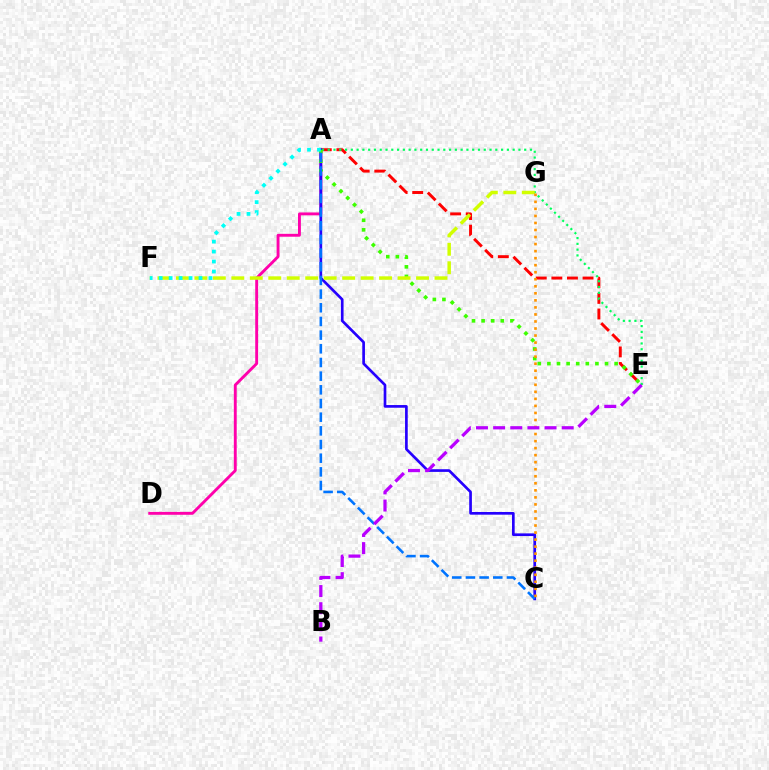{('A', 'E'): [{'color': '#ff0000', 'line_style': 'dashed', 'thickness': 2.12}, {'color': '#00ff5c', 'line_style': 'dotted', 'thickness': 1.57}, {'color': '#3dff00', 'line_style': 'dotted', 'thickness': 2.61}], ('A', 'D'): [{'color': '#ff00ac', 'line_style': 'solid', 'thickness': 2.08}], ('A', 'C'): [{'color': '#2500ff', 'line_style': 'solid', 'thickness': 1.93}, {'color': '#0074ff', 'line_style': 'dashed', 'thickness': 1.86}], ('F', 'G'): [{'color': '#d1ff00', 'line_style': 'dashed', 'thickness': 2.51}], ('A', 'F'): [{'color': '#00fff6', 'line_style': 'dotted', 'thickness': 2.71}], ('C', 'G'): [{'color': '#ff9400', 'line_style': 'dotted', 'thickness': 1.91}], ('B', 'E'): [{'color': '#b900ff', 'line_style': 'dashed', 'thickness': 2.33}]}